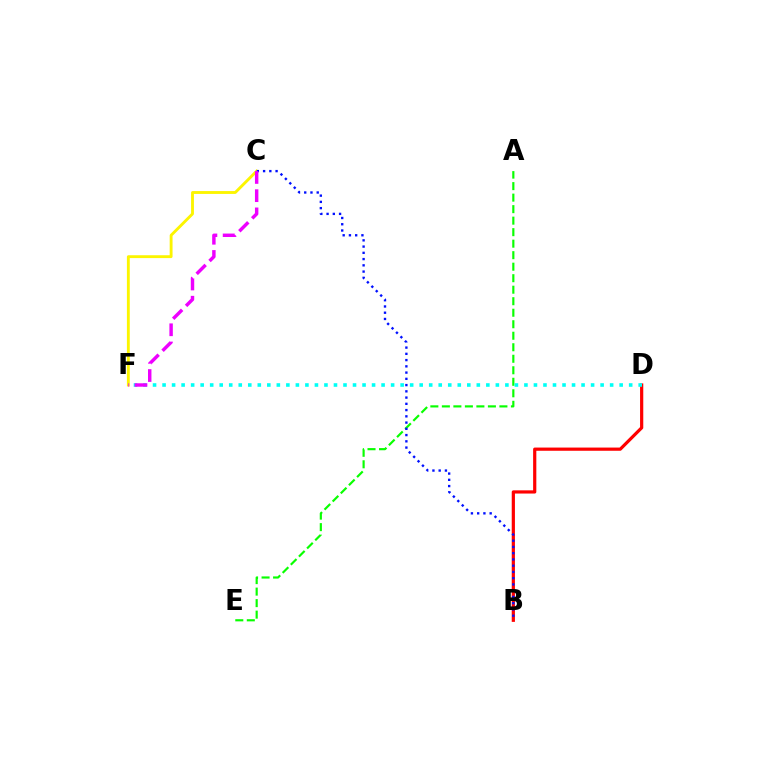{('B', 'D'): [{'color': '#ff0000', 'line_style': 'solid', 'thickness': 2.31}], ('A', 'E'): [{'color': '#08ff00', 'line_style': 'dashed', 'thickness': 1.56}], ('C', 'F'): [{'color': '#fcf500', 'line_style': 'solid', 'thickness': 2.06}, {'color': '#ee00ff', 'line_style': 'dashed', 'thickness': 2.47}], ('D', 'F'): [{'color': '#00fff6', 'line_style': 'dotted', 'thickness': 2.59}], ('B', 'C'): [{'color': '#0010ff', 'line_style': 'dotted', 'thickness': 1.7}]}